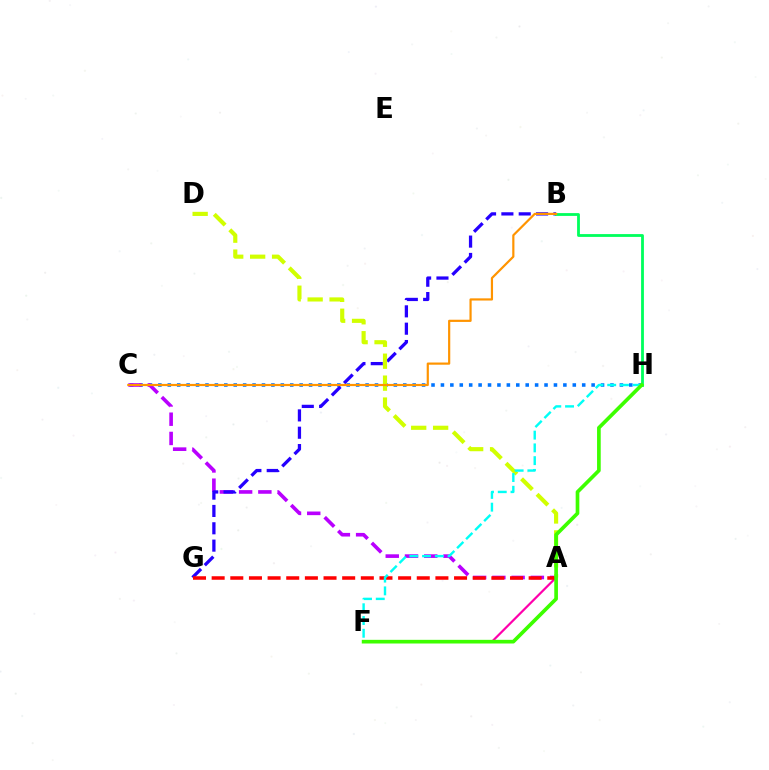{('C', 'H'): [{'color': '#0074ff', 'line_style': 'dotted', 'thickness': 2.56}], ('A', 'C'): [{'color': '#b900ff', 'line_style': 'dashed', 'thickness': 2.61}], ('A', 'F'): [{'color': '#ff00ac', 'line_style': 'solid', 'thickness': 1.58}], ('B', 'G'): [{'color': '#2500ff', 'line_style': 'dashed', 'thickness': 2.36}], ('A', 'D'): [{'color': '#d1ff00', 'line_style': 'dashed', 'thickness': 2.98}], ('B', 'H'): [{'color': '#00ff5c', 'line_style': 'solid', 'thickness': 2.02}], ('A', 'G'): [{'color': '#ff0000', 'line_style': 'dashed', 'thickness': 2.53}], ('B', 'C'): [{'color': '#ff9400', 'line_style': 'solid', 'thickness': 1.58}], ('F', 'H'): [{'color': '#00fff6', 'line_style': 'dashed', 'thickness': 1.73}, {'color': '#3dff00', 'line_style': 'solid', 'thickness': 2.64}]}